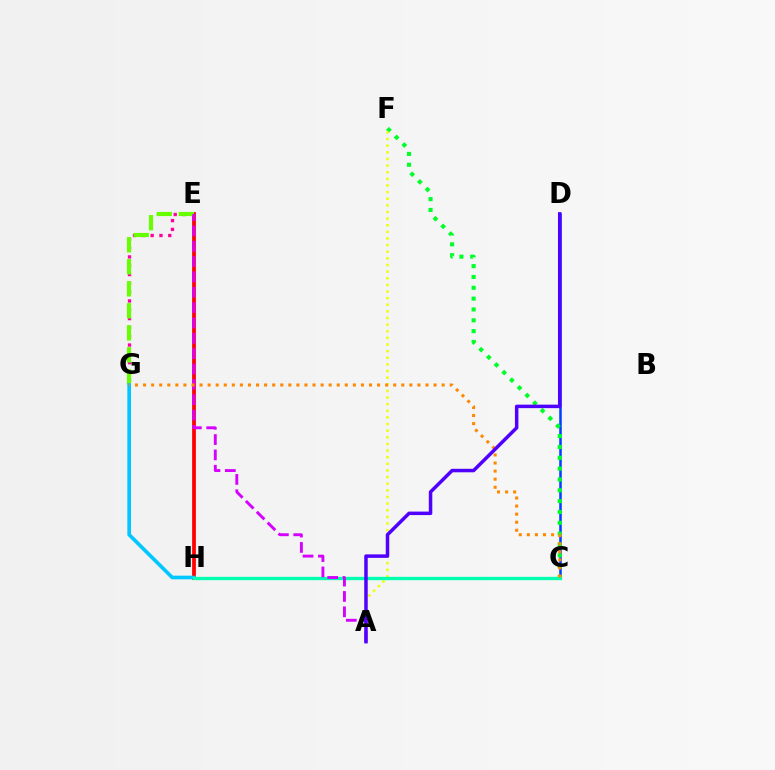{('E', 'G'): [{'color': '#ff00a0', 'line_style': 'dotted', 'thickness': 2.39}, {'color': '#66ff00', 'line_style': 'dashed', 'thickness': 2.99}], ('E', 'H'): [{'color': '#ff0000', 'line_style': 'solid', 'thickness': 2.7}], ('C', 'D'): [{'color': '#003fff', 'line_style': 'solid', 'thickness': 1.82}], ('C', 'F'): [{'color': '#00ff27', 'line_style': 'dotted', 'thickness': 2.94}], ('G', 'H'): [{'color': '#00c7ff', 'line_style': 'solid', 'thickness': 2.63}], ('A', 'F'): [{'color': '#eeff00', 'line_style': 'dotted', 'thickness': 1.8}], ('C', 'H'): [{'color': '#00ffaf', 'line_style': 'solid', 'thickness': 2.4}], ('A', 'E'): [{'color': '#d600ff', 'line_style': 'dashed', 'thickness': 2.09}], ('C', 'G'): [{'color': '#ff8800', 'line_style': 'dotted', 'thickness': 2.19}], ('A', 'D'): [{'color': '#4f00ff', 'line_style': 'solid', 'thickness': 2.51}]}